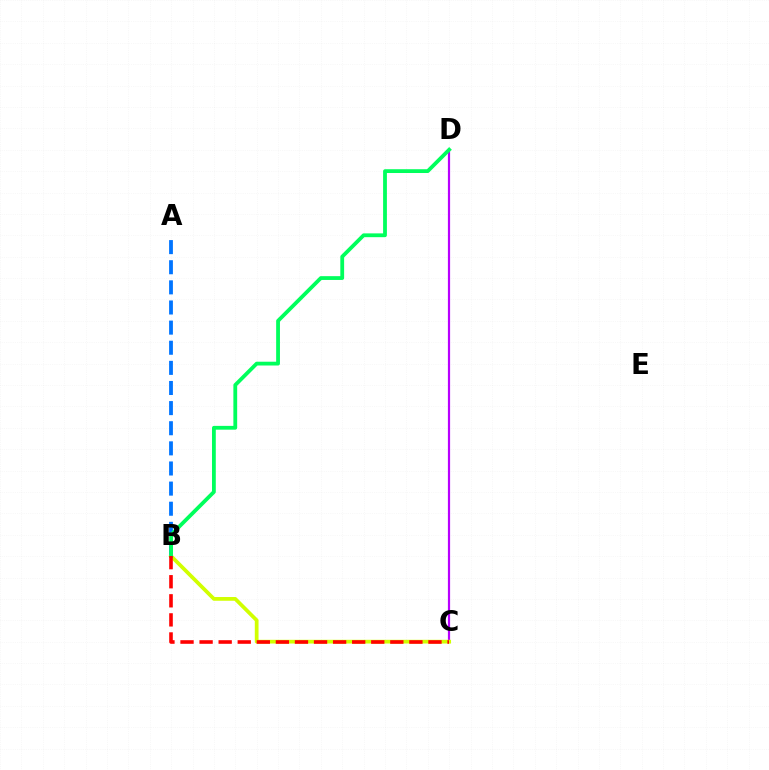{('C', 'D'): [{'color': '#b900ff', 'line_style': 'solid', 'thickness': 1.59}], ('A', 'B'): [{'color': '#0074ff', 'line_style': 'dashed', 'thickness': 2.73}], ('B', 'C'): [{'color': '#d1ff00', 'line_style': 'solid', 'thickness': 2.69}, {'color': '#ff0000', 'line_style': 'dashed', 'thickness': 2.59}], ('B', 'D'): [{'color': '#00ff5c', 'line_style': 'solid', 'thickness': 2.73}]}